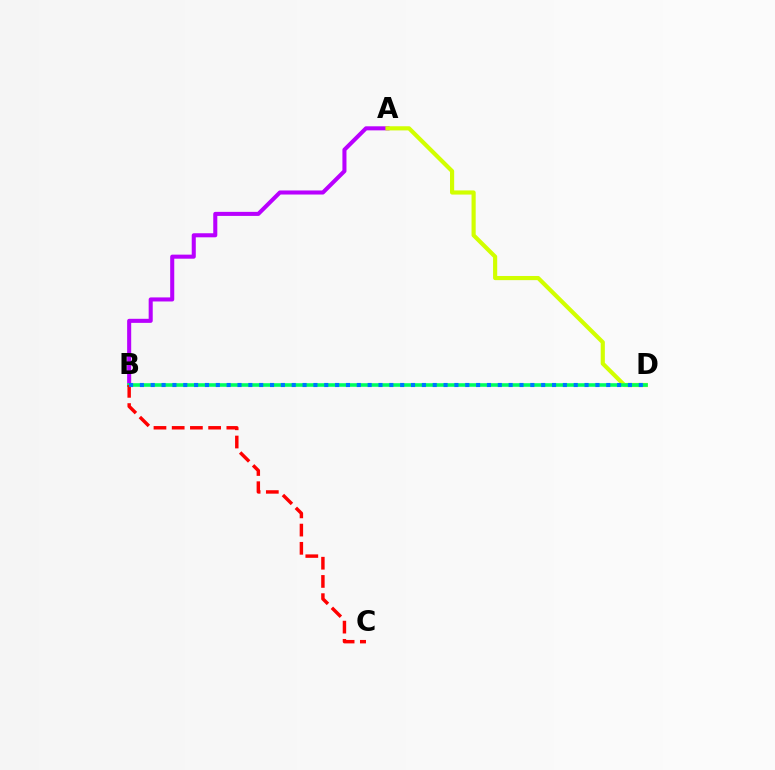{('A', 'B'): [{'color': '#b900ff', 'line_style': 'solid', 'thickness': 2.92}], ('A', 'D'): [{'color': '#d1ff00', 'line_style': 'solid', 'thickness': 2.99}], ('B', 'D'): [{'color': '#00ff5c', 'line_style': 'solid', 'thickness': 2.58}, {'color': '#0074ff', 'line_style': 'dotted', 'thickness': 2.95}], ('B', 'C'): [{'color': '#ff0000', 'line_style': 'dashed', 'thickness': 2.47}]}